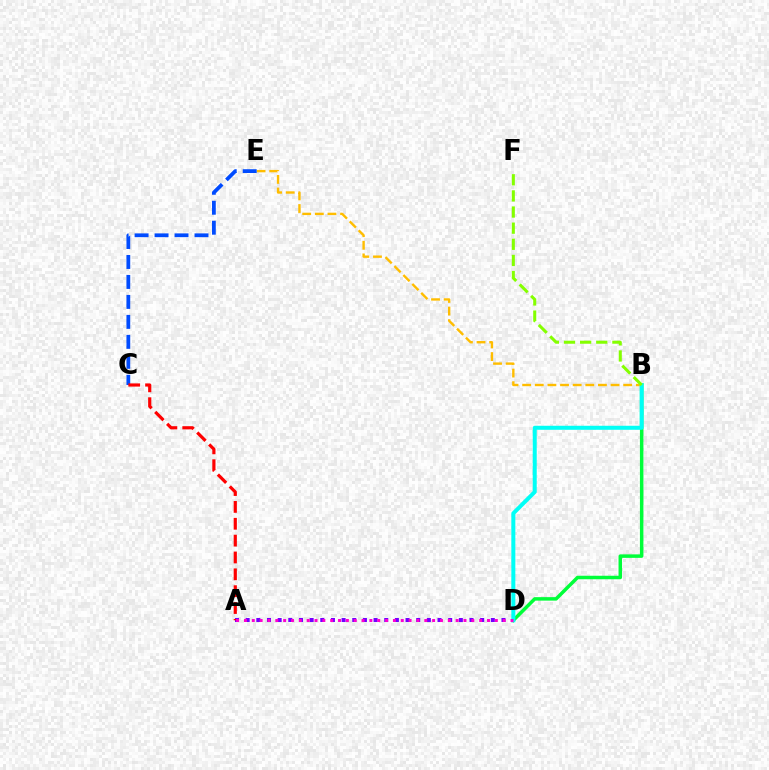{('A', 'D'): [{'color': '#7200ff', 'line_style': 'dotted', 'thickness': 2.9}, {'color': '#ff00cf', 'line_style': 'dotted', 'thickness': 2.13}], ('B', 'D'): [{'color': '#00ff39', 'line_style': 'solid', 'thickness': 2.51}, {'color': '#00fff6', 'line_style': 'solid', 'thickness': 2.88}], ('B', 'E'): [{'color': '#ffbd00', 'line_style': 'dashed', 'thickness': 1.72}], ('C', 'E'): [{'color': '#004bff', 'line_style': 'dashed', 'thickness': 2.71}], ('A', 'C'): [{'color': '#ff0000', 'line_style': 'dashed', 'thickness': 2.29}], ('B', 'F'): [{'color': '#84ff00', 'line_style': 'dashed', 'thickness': 2.19}]}